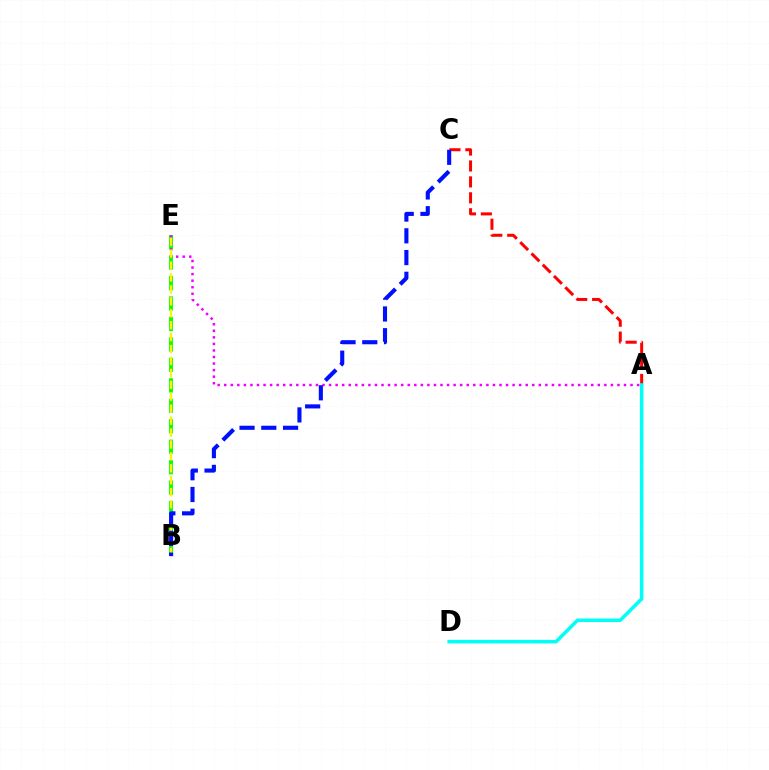{('B', 'E'): [{'color': '#08ff00', 'line_style': 'dashed', 'thickness': 2.78}, {'color': '#fcf500', 'line_style': 'dashed', 'thickness': 1.62}], ('A', 'E'): [{'color': '#ee00ff', 'line_style': 'dotted', 'thickness': 1.78}], ('A', 'C'): [{'color': '#ff0000', 'line_style': 'dashed', 'thickness': 2.16}], ('A', 'D'): [{'color': '#00fff6', 'line_style': 'solid', 'thickness': 2.53}], ('B', 'C'): [{'color': '#0010ff', 'line_style': 'dashed', 'thickness': 2.95}]}